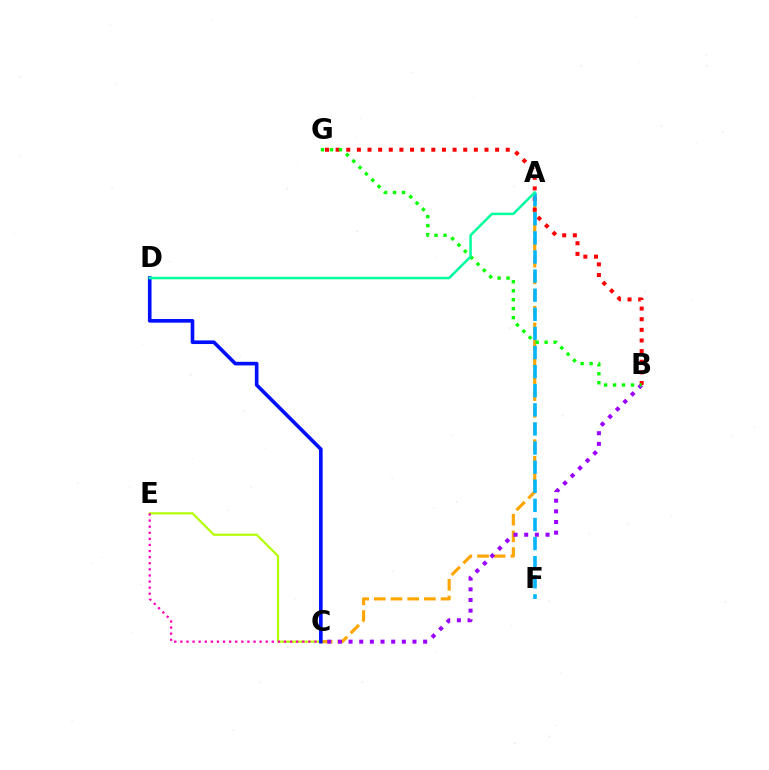{('A', 'C'): [{'color': '#ffa500', 'line_style': 'dashed', 'thickness': 2.27}], ('C', 'E'): [{'color': '#b3ff00', 'line_style': 'solid', 'thickness': 1.57}, {'color': '#ff00bd', 'line_style': 'dotted', 'thickness': 1.66}], ('B', 'C'): [{'color': '#9b00ff', 'line_style': 'dotted', 'thickness': 2.89}], ('B', 'G'): [{'color': '#ff0000', 'line_style': 'dotted', 'thickness': 2.89}, {'color': '#08ff00', 'line_style': 'dotted', 'thickness': 2.44}], ('A', 'F'): [{'color': '#00b5ff', 'line_style': 'dashed', 'thickness': 2.6}], ('C', 'D'): [{'color': '#0010ff', 'line_style': 'solid', 'thickness': 2.61}], ('A', 'D'): [{'color': '#00ff9d', 'line_style': 'solid', 'thickness': 1.8}]}